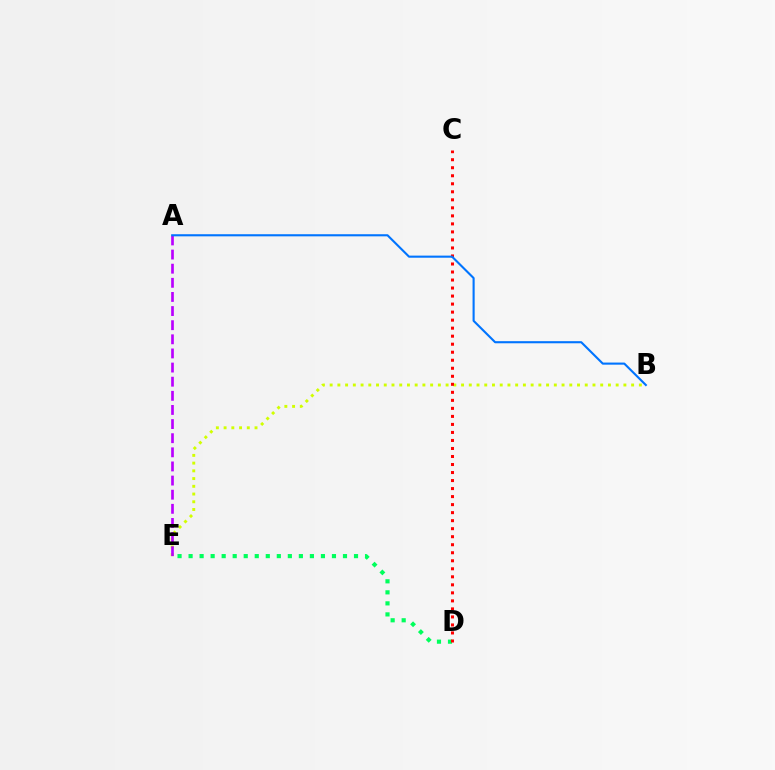{('B', 'E'): [{'color': '#d1ff00', 'line_style': 'dotted', 'thickness': 2.1}], ('D', 'E'): [{'color': '#00ff5c', 'line_style': 'dotted', 'thickness': 3.0}], ('C', 'D'): [{'color': '#ff0000', 'line_style': 'dotted', 'thickness': 2.18}], ('A', 'E'): [{'color': '#b900ff', 'line_style': 'dashed', 'thickness': 1.92}], ('A', 'B'): [{'color': '#0074ff', 'line_style': 'solid', 'thickness': 1.52}]}